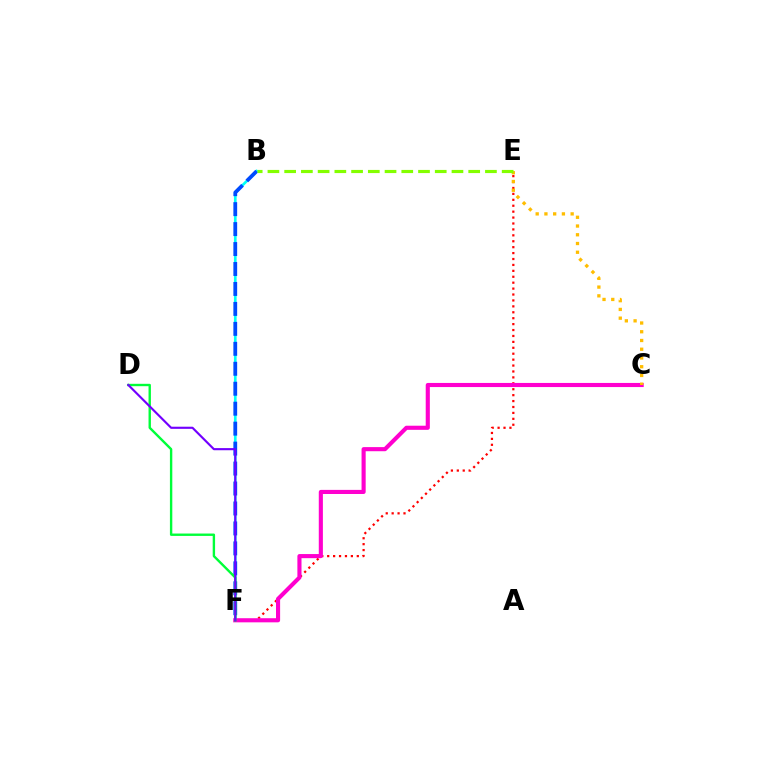{('E', 'F'): [{'color': '#ff0000', 'line_style': 'dotted', 'thickness': 1.61}], ('B', 'F'): [{'color': '#00fff6', 'line_style': 'solid', 'thickness': 1.92}, {'color': '#004bff', 'line_style': 'dashed', 'thickness': 2.71}], ('C', 'F'): [{'color': '#ff00cf', 'line_style': 'solid', 'thickness': 2.96}], ('C', 'E'): [{'color': '#ffbd00', 'line_style': 'dotted', 'thickness': 2.38}], ('B', 'E'): [{'color': '#84ff00', 'line_style': 'dashed', 'thickness': 2.27}], ('D', 'F'): [{'color': '#00ff39', 'line_style': 'solid', 'thickness': 1.72}, {'color': '#7200ff', 'line_style': 'solid', 'thickness': 1.54}]}